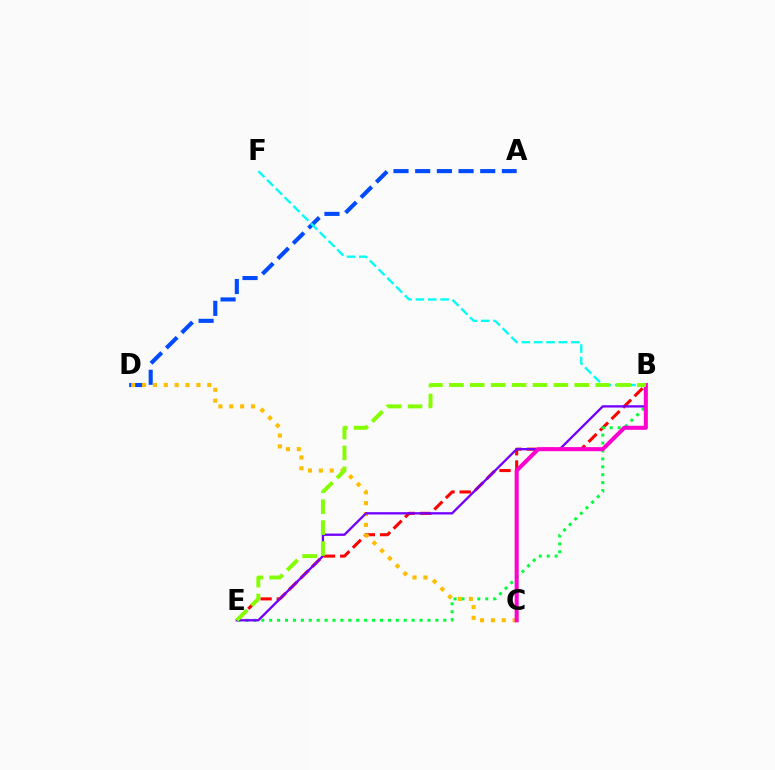{('A', 'D'): [{'color': '#004bff', 'line_style': 'dashed', 'thickness': 2.94}], ('B', 'E'): [{'color': '#ff0000', 'line_style': 'dashed', 'thickness': 2.2}, {'color': '#00ff39', 'line_style': 'dotted', 'thickness': 2.15}, {'color': '#7200ff', 'line_style': 'solid', 'thickness': 1.67}, {'color': '#84ff00', 'line_style': 'dashed', 'thickness': 2.84}], ('C', 'D'): [{'color': '#ffbd00', 'line_style': 'dotted', 'thickness': 2.95}], ('B', 'C'): [{'color': '#ff00cf', 'line_style': 'solid', 'thickness': 2.9}], ('B', 'F'): [{'color': '#00fff6', 'line_style': 'dashed', 'thickness': 1.68}]}